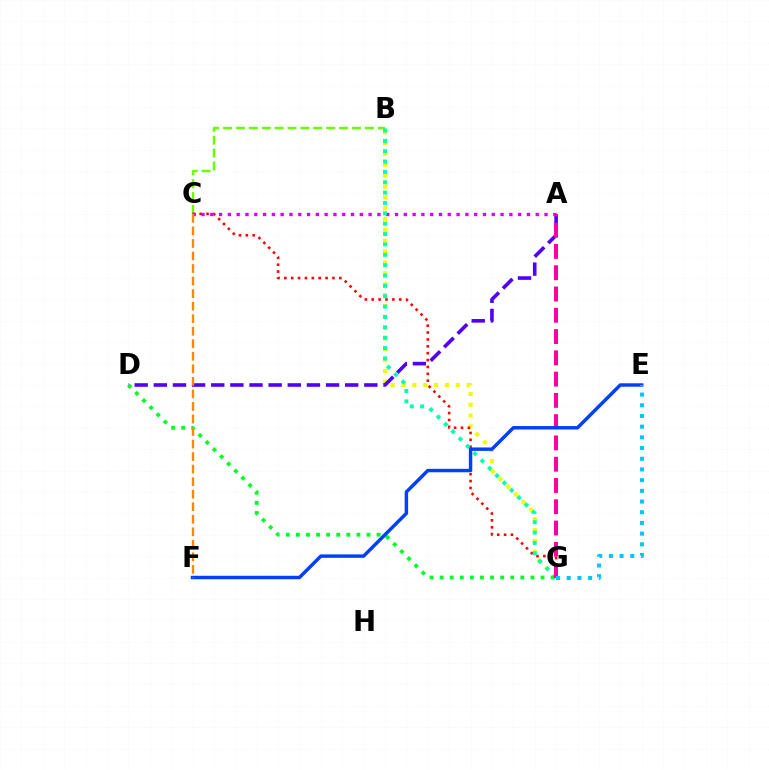{('B', 'C'): [{'color': '#66ff00', 'line_style': 'dashed', 'thickness': 1.75}], ('B', 'G'): [{'color': '#eeff00', 'line_style': 'dotted', 'thickness': 2.95}, {'color': '#00ffaf', 'line_style': 'dotted', 'thickness': 2.82}], ('C', 'G'): [{'color': '#ff0000', 'line_style': 'dotted', 'thickness': 1.87}], ('A', 'C'): [{'color': '#d600ff', 'line_style': 'dotted', 'thickness': 2.39}], ('A', 'D'): [{'color': '#4f00ff', 'line_style': 'dashed', 'thickness': 2.6}], ('D', 'G'): [{'color': '#00ff27', 'line_style': 'dotted', 'thickness': 2.74}], ('A', 'G'): [{'color': '#ff00a0', 'line_style': 'dashed', 'thickness': 2.89}], ('E', 'F'): [{'color': '#003fff', 'line_style': 'solid', 'thickness': 2.47}], ('E', 'G'): [{'color': '#00c7ff', 'line_style': 'dotted', 'thickness': 2.91}], ('C', 'F'): [{'color': '#ff8800', 'line_style': 'dashed', 'thickness': 1.7}]}